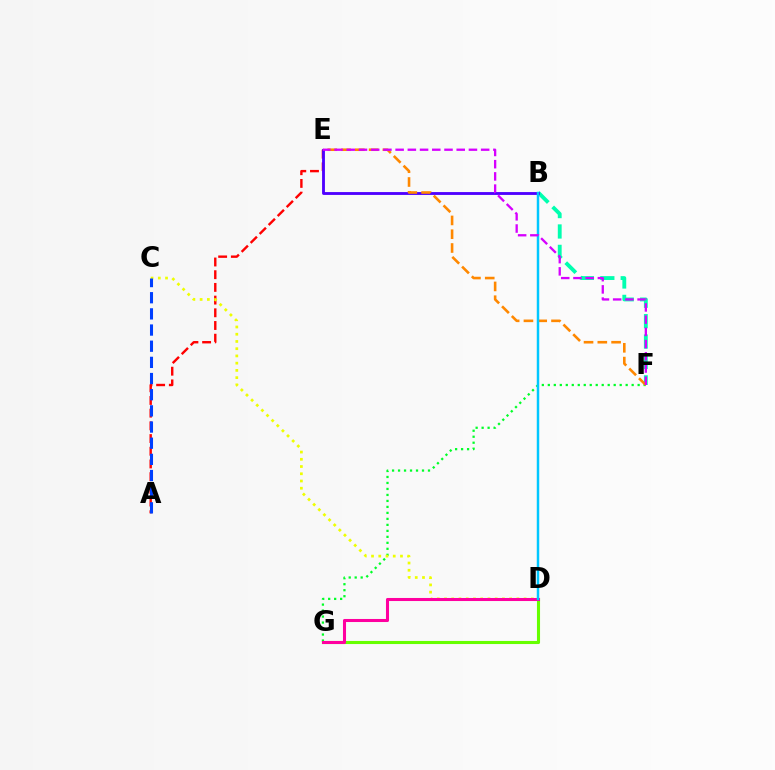{('B', 'F'): [{'color': '#00ffaf', 'line_style': 'dashed', 'thickness': 2.77}], ('A', 'E'): [{'color': '#ff0000', 'line_style': 'dashed', 'thickness': 1.73}], ('B', 'E'): [{'color': '#4f00ff', 'line_style': 'solid', 'thickness': 2.05}], ('F', 'G'): [{'color': '#00ff27', 'line_style': 'dotted', 'thickness': 1.63}], ('C', 'D'): [{'color': '#eeff00', 'line_style': 'dotted', 'thickness': 1.97}], ('D', 'G'): [{'color': '#66ff00', 'line_style': 'solid', 'thickness': 2.23}, {'color': '#ff00a0', 'line_style': 'solid', 'thickness': 2.2}], ('E', 'F'): [{'color': '#ff8800', 'line_style': 'dashed', 'thickness': 1.87}, {'color': '#d600ff', 'line_style': 'dashed', 'thickness': 1.66}], ('A', 'C'): [{'color': '#003fff', 'line_style': 'dashed', 'thickness': 2.2}], ('B', 'D'): [{'color': '#00c7ff', 'line_style': 'solid', 'thickness': 1.78}]}